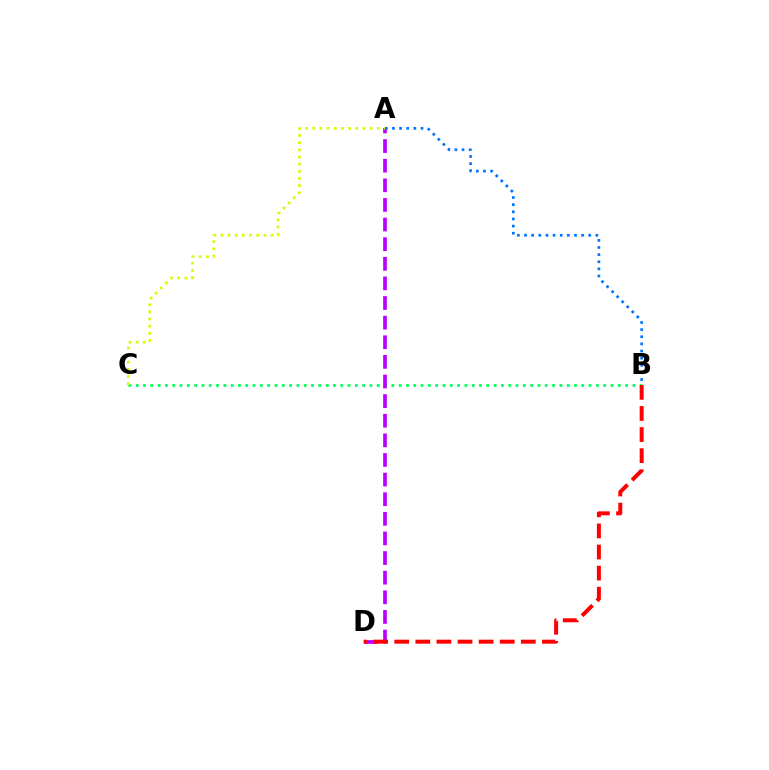{('B', 'C'): [{'color': '#00ff5c', 'line_style': 'dotted', 'thickness': 1.98}], ('A', 'D'): [{'color': '#b900ff', 'line_style': 'dashed', 'thickness': 2.67}], ('B', 'D'): [{'color': '#ff0000', 'line_style': 'dashed', 'thickness': 2.87}], ('A', 'B'): [{'color': '#0074ff', 'line_style': 'dotted', 'thickness': 1.94}], ('A', 'C'): [{'color': '#d1ff00', 'line_style': 'dotted', 'thickness': 1.95}]}